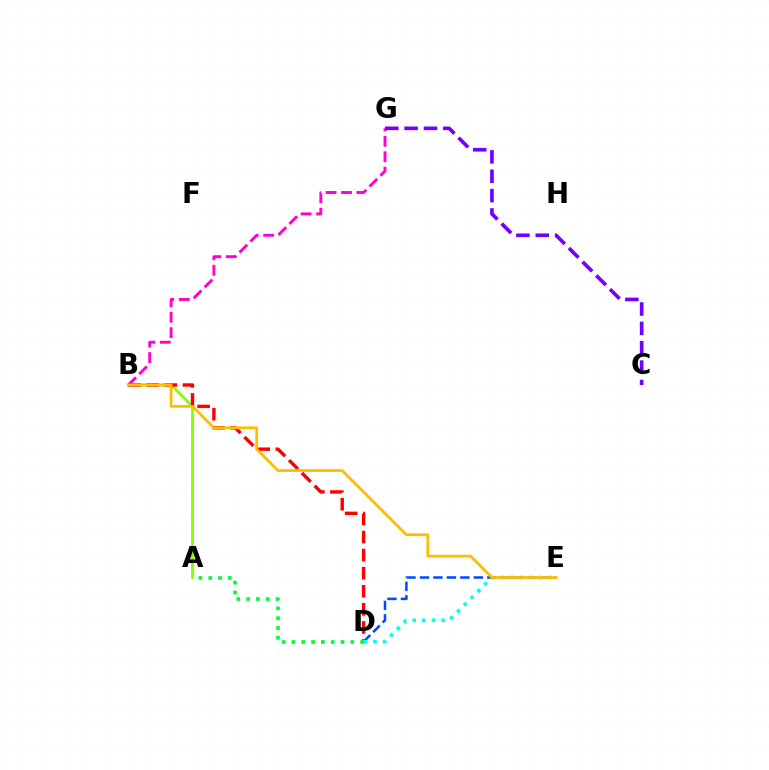{('B', 'G'): [{'color': '#ff00cf', 'line_style': 'dashed', 'thickness': 2.1}], ('A', 'B'): [{'color': '#84ff00', 'line_style': 'solid', 'thickness': 2.03}], ('B', 'D'): [{'color': '#ff0000', 'line_style': 'dashed', 'thickness': 2.46}], ('D', 'E'): [{'color': '#004bff', 'line_style': 'dashed', 'thickness': 1.83}, {'color': '#00fff6', 'line_style': 'dotted', 'thickness': 2.61}], ('A', 'D'): [{'color': '#00ff39', 'line_style': 'dotted', 'thickness': 2.67}], ('C', 'G'): [{'color': '#7200ff', 'line_style': 'dashed', 'thickness': 2.63}], ('B', 'E'): [{'color': '#ffbd00', 'line_style': 'solid', 'thickness': 2.0}]}